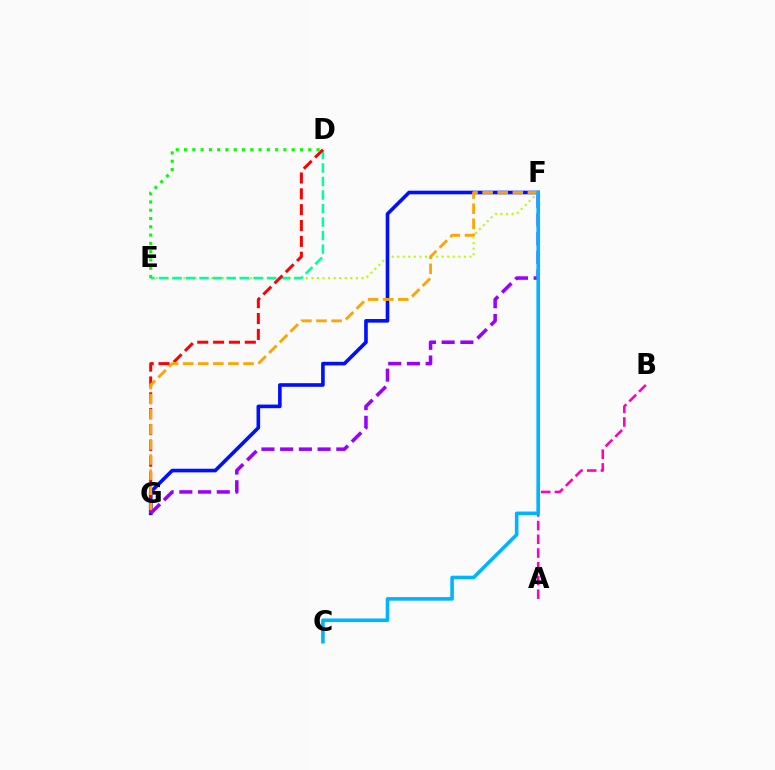{('E', 'F'): [{'color': '#b3ff00', 'line_style': 'dotted', 'thickness': 1.51}], ('F', 'G'): [{'color': '#0010ff', 'line_style': 'solid', 'thickness': 2.61}, {'color': '#9b00ff', 'line_style': 'dashed', 'thickness': 2.54}, {'color': '#ffa500', 'line_style': 'dashed', 'thickness': 2.05}], ('D', 'E'): [{'color': '#00ff9d', 'line_style': 'dashed', 'thickness': 1.84}, {'color': '#08ff00', 'line_style': 'dotted', 'thickness': 2.25}], ('A', 'B'): [{'color': '#ff00bd', 'line_style': 'dashed', 'thickness': 1.86}], ('D', 'G'): [{'color': '#ff0000', 'line_style': 'dashed', 'thickness': 2.15}], ('C', 'F'): [{'color': '#00b5ff', 'line_style': 'solid', 'thickness': 2.59}]}